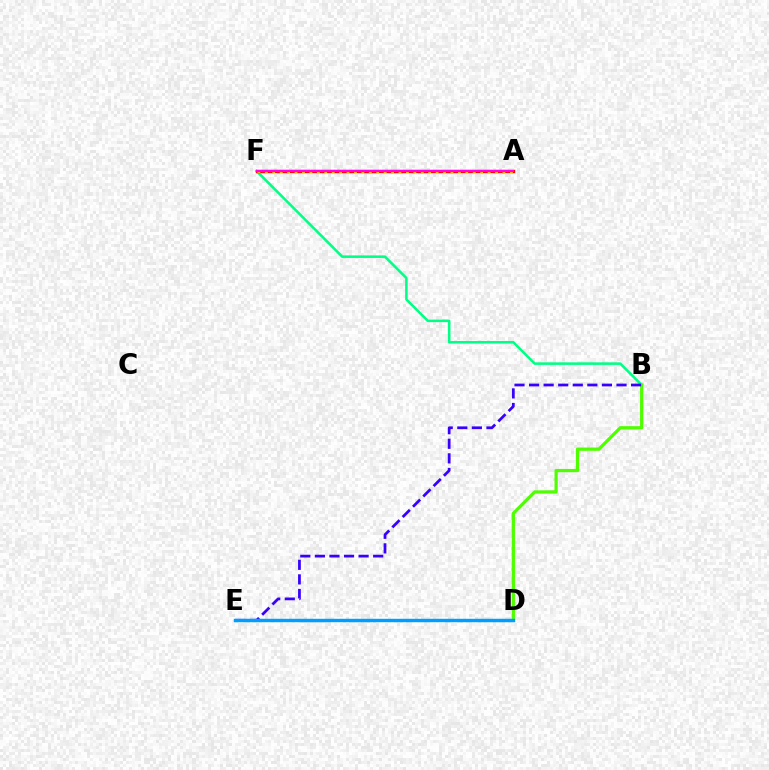{('B', 'F'): [{'color': '#00ff86', 'line_style': 'solid', 'thickness': 1.84}], ('A', 'F'): [{'color': '#ff0000', 'line_style': 'solid', 'thickness': 2.44}, {'color': '#ffd500', 'line_style': 'dotted', 'thickness': 2.02}, {'color': '#ff00ed', 'line_style': 'solid', 'thickness': 1.55}], ('B', 'D'): [{'color': '#4fff00', 'line_style': 'solid', 'thickness': 2.33}], ('B', 'E'): [{'color': '#3700ff', 'line_style': 'dashed', 'thickness': 1.98}], ('D', 'E'): [{'color': '#009eff', 'line_style': 'solid', 'thickness': 2.47}]}